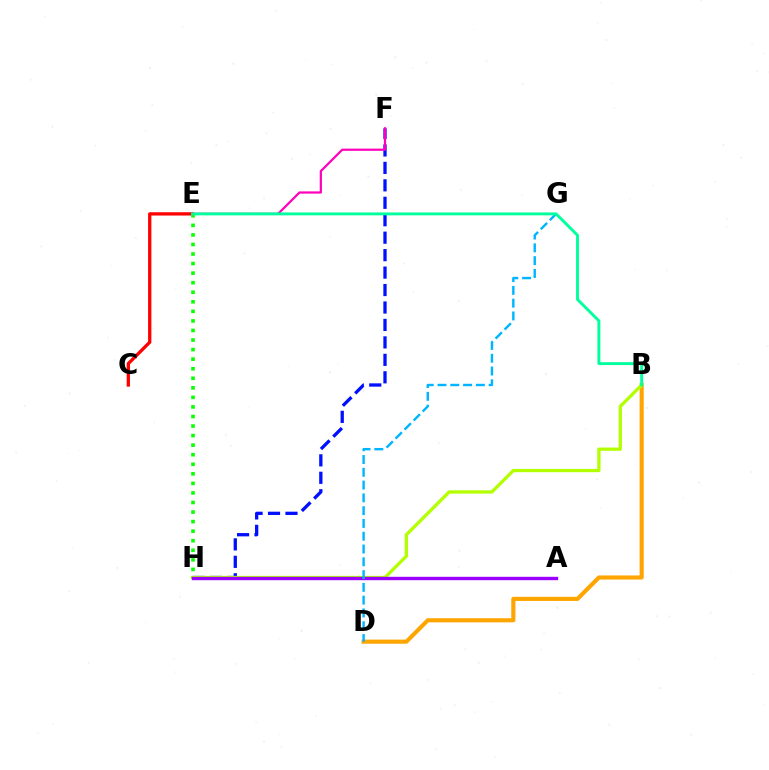{('F', 'H'): [{'color': '#0010ff', 'line_style': 'dashed', 'thickness': 2.37}], ('E', 'F'): [{'color': '#ff00bd', 'line_style': 'solid', 'thickness': 1.6}], ('B', 'D'): [{'color': '#ffa500', 'line_style': 'solid', 'thickness': 2.97}], ('C', 'E'): [{'color': '#ff0000', 'line_style': 'solid', 'thickness': 2.37}], ('B', 'H'): [{'color': '#b3ff00', 'line_style': 'solid', 'thickness': 2.36}], ('E', 'H'): [{'color': '#08ff00', 'line_style': 'dotted', 'thickness': 2.6}], ('A', 'H'): [{'color': '#9b00ff', 'line_style': 'solid', 'thickness': 2.43}], ('D', 'G'): [{'color': '#00b5ff', 'line_style': 'dashed', 'thickness': 1.74}], ('B', 'E'): [{'color': '#00ff9d', 'line_style': 'solid', 'thickness': 2.1}]}